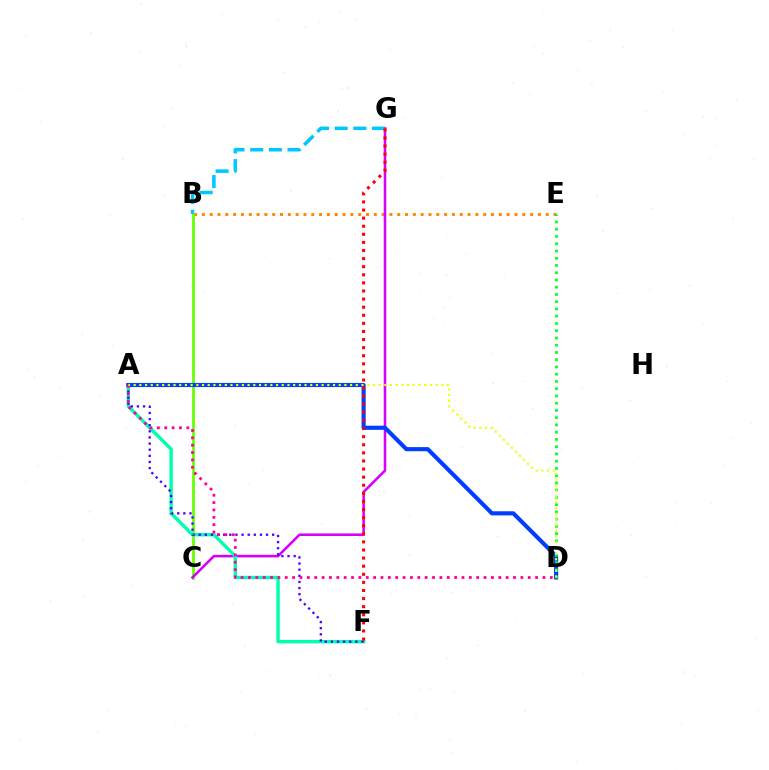{('B', 'E'): [{'color': '#ff8800', 'line_style': 'dotted', 'thickness': 2.12}], ('B', 'C'): [{'color': '#66ff00', 'line_style': 'solid', 'thickness': 1.99}], ('C', 'G'): [{'color': '#d600ff', 'line_style': 'solid', 'thickness': 1.85}], ('A', 'F'): [{'color': '#00ffaf', 'line_style': 'solid', 'thickness': 2.46}, {'color': '#4f00ff', 'line_style': 'dotted', 'thickness': 1.66}], ('A', 'D'): [{'color': '#003fff', 'line_style': 'solid', 'thickness': 2.97}, {'color': '#ff00a0', 'line_style': 'dotted', 'thickness': 2.0}, {'color': '#eeff00', 'line_style': 'dotted', 'thickness': 1.55}], ('D', 'E'): [{'color': '#00ff27', 'line_style': 'dotted', 'thickness': 1.97}], ('B', 'G'): [{'color': '#00c7ff', 'line_style': 'dashed', 'thickness': 2.54}], ('F', 'G'): [{'color': '#ff0000', 'line_style': 'dotted', 'thickness': 2.2}]}